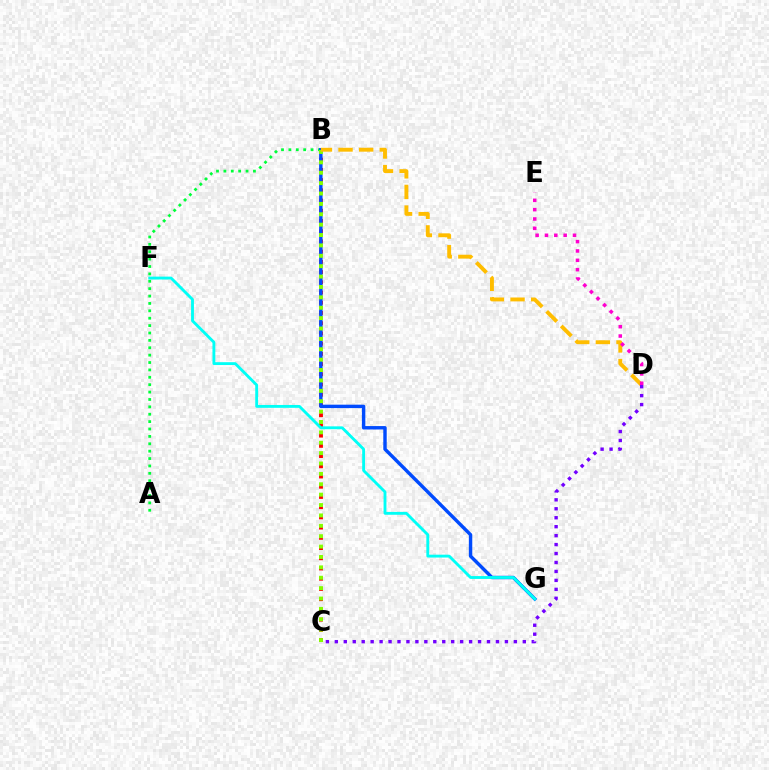{('B', 'C'): [{'color': '#ff0000', 'line_style': 'dotted', 'thickness': 2.78}, {'color': '#84ff00', 'line_style': 'dotted', 'thickness': 2.82}], ('A', 'B'): [{'color': '#00ff39', 'line_style': 'dotted', 'thickness': 2.01}], ('B', 'G'): [{'color': '#004bff', 'line_style': 'solid', 'thickness': 2.46}], ('B', 'D'): [{'color': '#ffbd00', 'line_style': 'dashed', 'thickness': 2.8}], ('F', 'G'): [{'color': '#00fff6', 'line_style': 'solid', 'thickness': 2.06}], ('D', 'E'): [{'color': '#ff00cf', 'line_style': 'dotted', 'thickness': 2.54}], ('C', 'D'): [{'color': '#7200ff', 'line_style': 'dotted', 'thickness': 2.43}]}